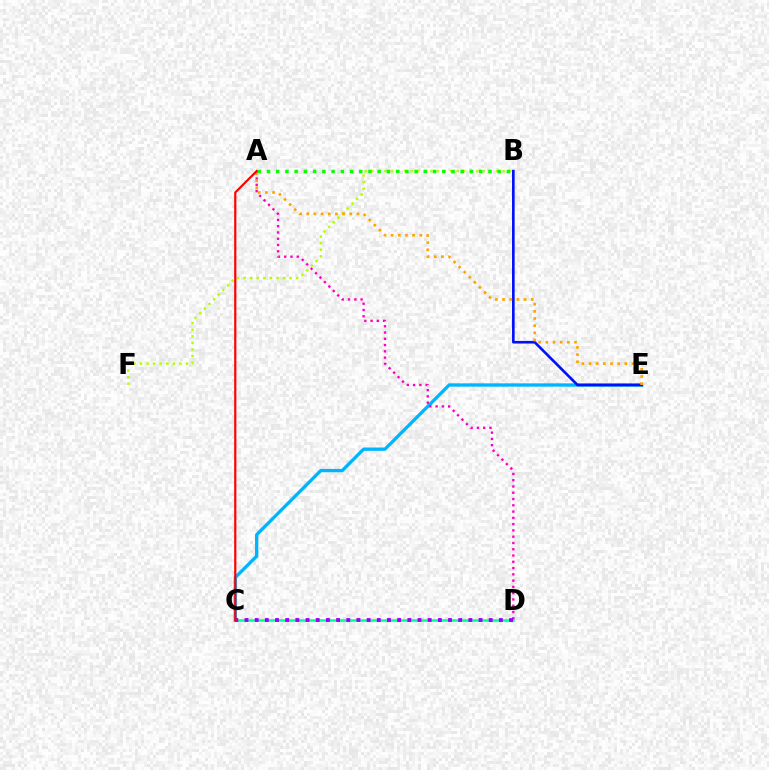{('C', 'E'): [{'color': '#00b5ff', 'line_style': 'solid', 'thickness': 2.38}], ('C', 'D'): [{'color': '#00ff9d', 'line_style': 'solid', 'thickness': 1.83}, {'color': '#9b00ff', 'line_style': 'dotted', 'thickness': 2.76}], ('B', 'E'): [{'color': '#0010ff', 'line_style': 'solid', 'thickness': 1.9}], ('B', 'F'): [{'color': '#b3ff00', 'line_style': 'dotted', 'thickness': 1.78}], ('A', 'D'): [{'color': '#ff00bd', 'line_style': 'dotted', 'thickness': 1.7}], ('A', 'E'): [{'color': '#ffa500', 'line_style': 'dotted', 'thickness': 1.95}], ('A', 'B'): [{'color': '#08ff00', 'line_style': 'dotted', 'thickness': 2.51}], ('A', 'C'): [{'color': '#ff0000', 'line_style': 'solid', 'thickness': 1.59}]}